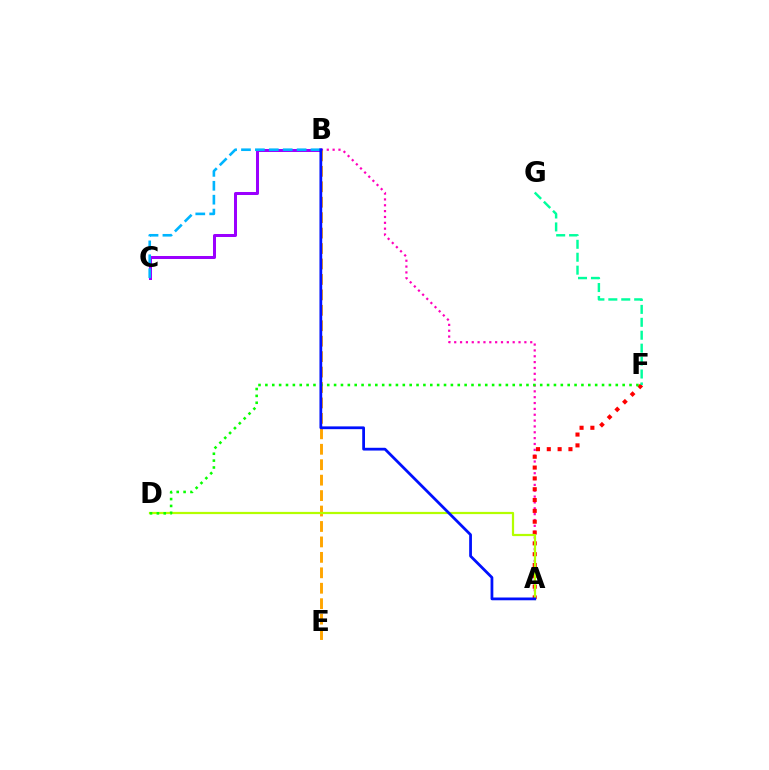{('A', 'B'): [{'color': '#ff00bd', 'line_style': 'dotted', 'thickness': 1.59}, {'color': '#0010ff', 'line_style': 'solid', 'thickness': 2.0}], ('B', 'C'): [{'color': '#9b00ff', 'line_style': 'solid', 'thickness': 2.17}, {'color': '#00b5ff', 'line_style': 'dashed', 'thickness': 1.89}], ('B', 'E'): [{'color': '#ffa500', 'line_style': 'dashed', 'thickness': 2.1}], ('A', 'F'): [{'color': '#ff0000', 'line_style': 'dotted', 'thickness': 2.94}], ('A', 'D'): [{'color': '#b3ff00', 'line_style': 'solid', 'thickness': 1.6}], ('D', 'F'): [{'color': '#08ff00', 'line_style': 'dotted', 'thickness': 1.87}], ('F', 'G'): [{'color': '#00ff9d', 'line_style': 'dashed', 'thickness': 1.76}]}